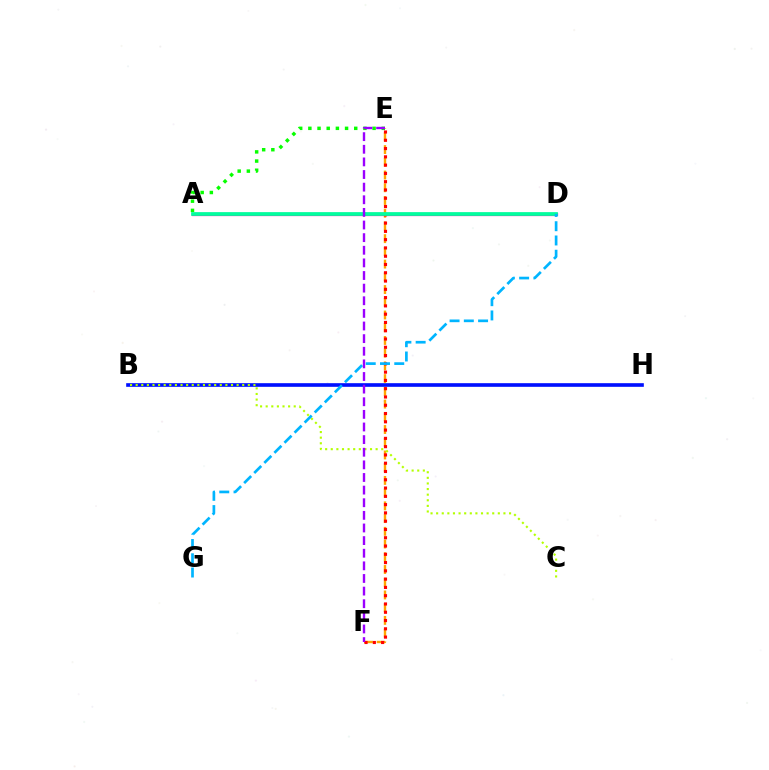{('E', 'F'): [{'color': '#ffa500', 'line_style': 'dashed', 'thickness': 1.73}, {'color': '#ff0000', 'line_style': 'dotted', 'thickness': 2.25}, {'color': '#9b00ff', 'line_style': 'dashed', 'thickness': 1.71}], ('A', 'D'): [{'color': '#ff00bd', 'line_style': 'solid', 'thickness': 2.33}, {'color': '#00ff9d', 'line_style': 'solid', 'thickness': 2.67}], ('A', 'E'): [{'color': '#08ff00', 'line_style': 'dotted', 'thickness': 2.49}], ('B', 'H'): [{'color': '#0010ff', 'line_style': 'solid', 'thickness': 2.62}], ('B', 'C'): [{'color': '#b3ff00', 'line_style': 'dotted', 'thickness': 1.52}], ('D', 'G'): [{'color': '#00b5ff', 'line_style': 'dashed', 'thickness': 1.94}]}